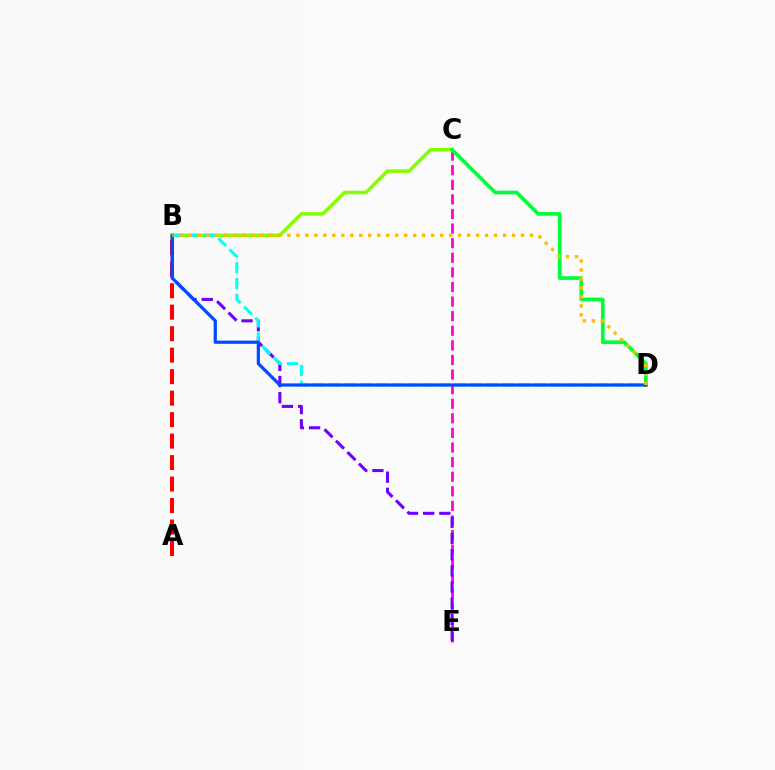{('C', 'E'): [{'color': '#ff00cf', 'line_style': 'dashed', 'thickness': 1.98}], ('A', 'B'): [{'color': '#ff0000', 'line_style': 'dashed', 'thickness': 2.92}], ('B', 'C'): [{'color': '#84ff00', 'line_style': 'solid', 'thickness': 2.53}], ('C', 'D'): [{'color': '#00ff39', 'line_style': 'solid', 'thickness': 2.66}], ('B', 'E'): [{'color': '#7200ff', 'line_style': 'dashed', 'thickness': 2.2}], ('B', 'D'): [{'color': '#00fff6', 'line_style': 'dashed', 'thickness': 2.15}, {'color': '#004bff', 'line_style': 'solid', 'thickness': 2.31}, {'color': '#ffbd00', 'line_style': 'dotted', 'thickness': 2.44}]}